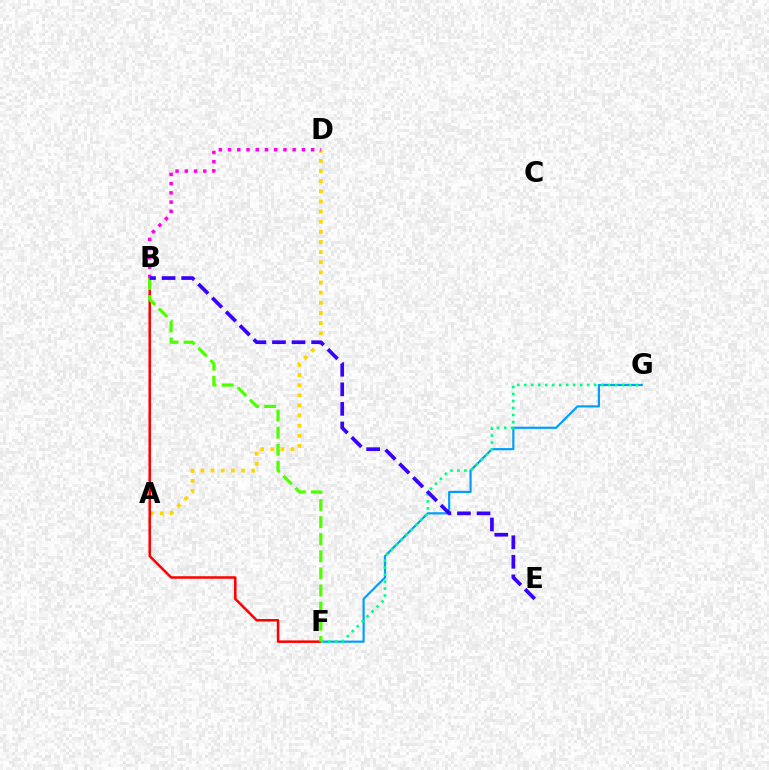{('A', 'D'): [{'color': '#ffd500', 'line_style': 'dotted', 'thickness': 2.75}], ('F', 'G'): [{'color': '#009eff', 'line_style': 'solid', 'thickness': 1.58}, {'color': '#00ff86', 'line_style': 'dotted', 'thickness': 1.9}], ('B', 'F'): [{'color': '#ff0000', 'line_style': 'solid', 'thickness': 1.81}, {'color': '#4fff00', 'line_style': 'dashed', 'thickness': 2.32}], ('B', 'D'): [{'color': '#ff00ed', 'line_style': 'dotted', 'thickness': 2.51}], ('B', 'E'): [{'color': '#3700ff', 'line_style': 'dashed', 'thickness': 2.66}]}